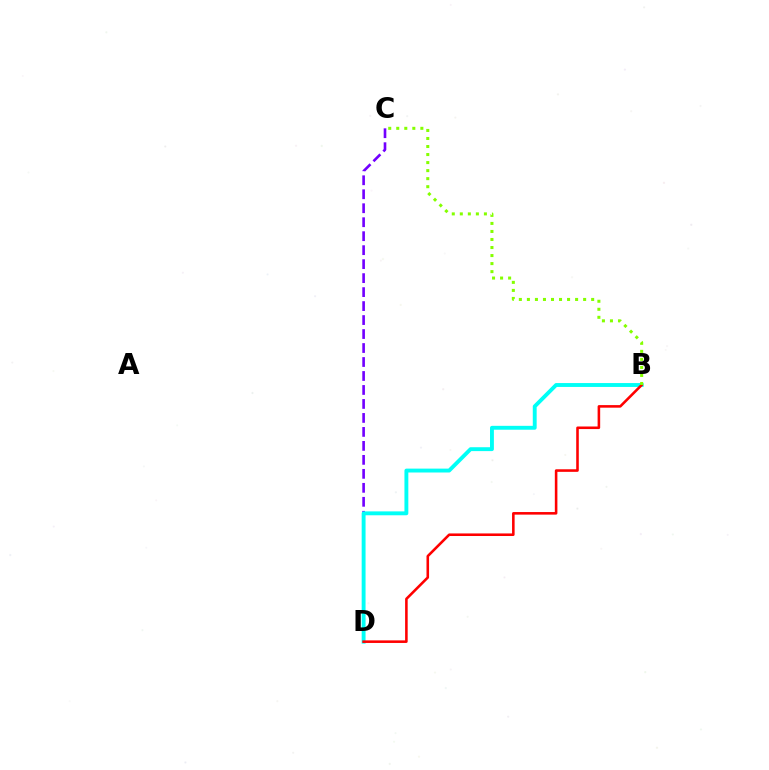{('C', 'D'): [{'color': '#7200ff', 'line_style': 'dashed', 'thickness': 1.9}], ('B', 'D'): [{'color': '#00fff6', 'line_style': 'solid', 'thickness': 2.8}, {'color': '#ff0000', 'line_style': 'solid', 'thickness': 1.85}], ('B', 'C'): [{'color': '#84ff00', 'line_style': 'dotted', 'thickness': 2.18}]}